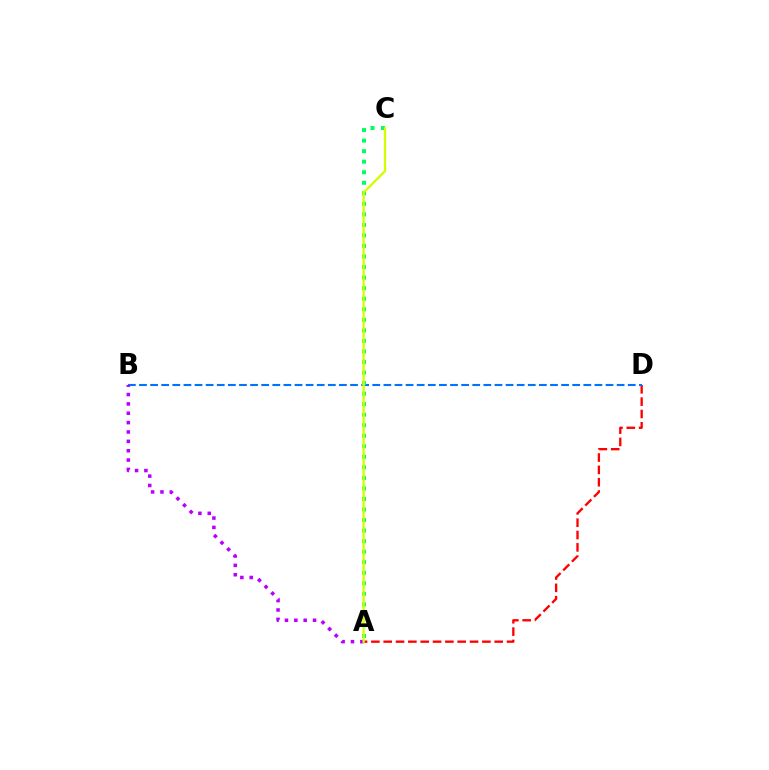{('A', 'D'): [{'color': '#ff0000', 'line_style': 'dashed', 'thickness': 1.68}], ('B', 'D'): [{'color': '#0074ff', 'line_style': 'dashed', 'thickness': 1.51}], ('A', 'B'): [{'color': '#b900ff', 'line_style': 'dotted', 'thickness': 2.54}], ('A', 'C'): [{'color': '#00ff5c', 'line_style': 'dotted', 'thickness': 2.86}, {'color': '#d1ff00', 'line_style': 'solid', 'thickness': 1.67}]}